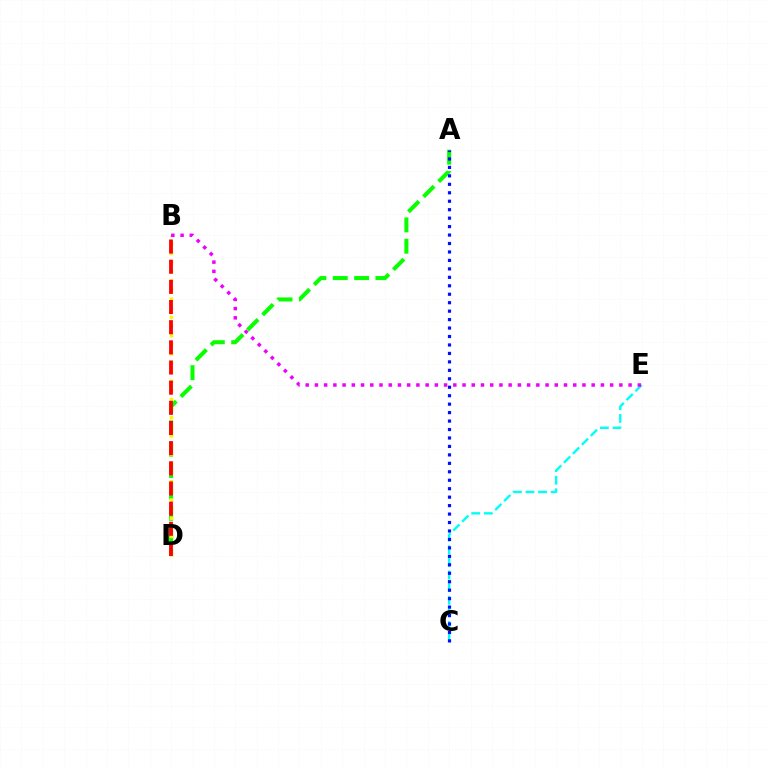{('A', 'D'): [{'color': '#08ff00', 'line_style': 'dashed', 'thickness': 2.9}], ('C', 'E'): [{'color': '#00fff6', 'line_style': 'dashed', 'thickness': 1.71}], ('A', 'C'): [{'color': '#0010ff', 'line_style': 'dotted', 'thickness': 2.3}], ('B', 'D'): [{'color': '#fcf500', 'line_style': 'dotted', 'thickness': 2.48}, {'color': '#ff0000', 'line_style': 'dashed', 'thickness': 2.74}], ('B', 'E'): [{'color': '#ee00ff', 'line_style': 'dotted', 'thickness': 2.51}]}